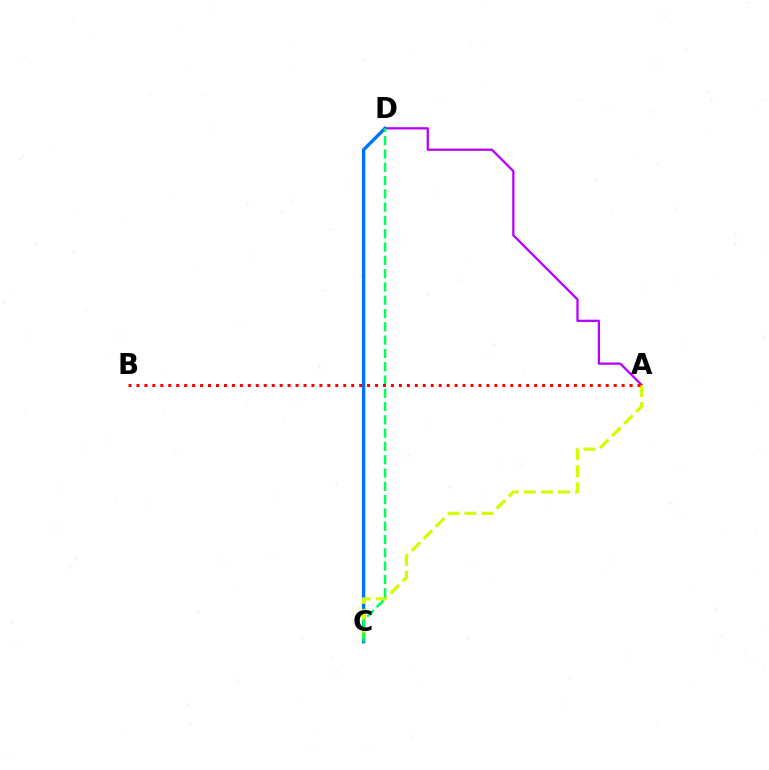{('A', 'D'): [{'color': '#b900ff', 'line_style': 'solid', 'thickness': 1.63}], ('C', 'D'): [{'color': '#0074ff', 'line_style': 'solid', 'thickness': 2.43}, {'color': '#00ff5c', 'line_style': 'dashed', 'thickness': 1.81}], ('A', 'C'): [{'color': '#d1ff00', 'line_style': 'dashed', 'thickness': 2.32}], ('A', 'B'): [{'color': '#ff0000', 'line_style': 'dotted', 'thickness': 2.16}]}